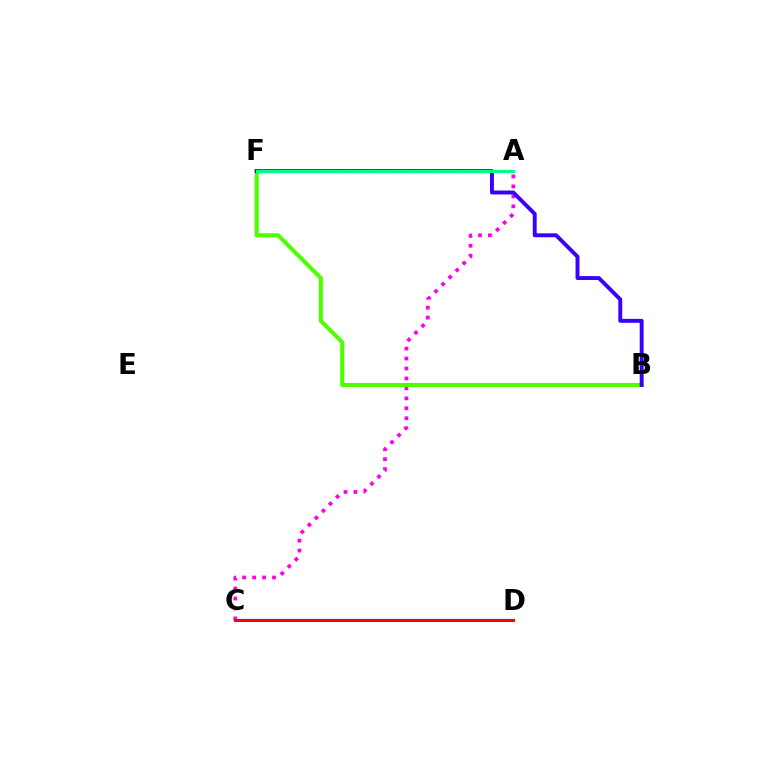{('A', 'C'): [{'color': '#ff00ed', 'line_style': 'dotted', 'thickness': 2.7}], ('A', 'F'): [{'color': '#ffd500', 'line_style': 'dotted', 'thickness': 1.64}, {'color': '#00ff86', 'line_style': 'solid', 'thickness': 2.24}], ('C', 'D'): [{'color': '#009eff', 'line_style': 'solid', 'thickness': 1.61}, {'color': '#ff0000', 'line_style': 'solid', 'thickness': 2.17}], ('B', 'F'): [{'color': '#4fff00', 'line_style': 'solid', 'thickness': 2.97}, {'color': '#3700ff', 'line_style': 'solid', 'thickness': 2.82}]}